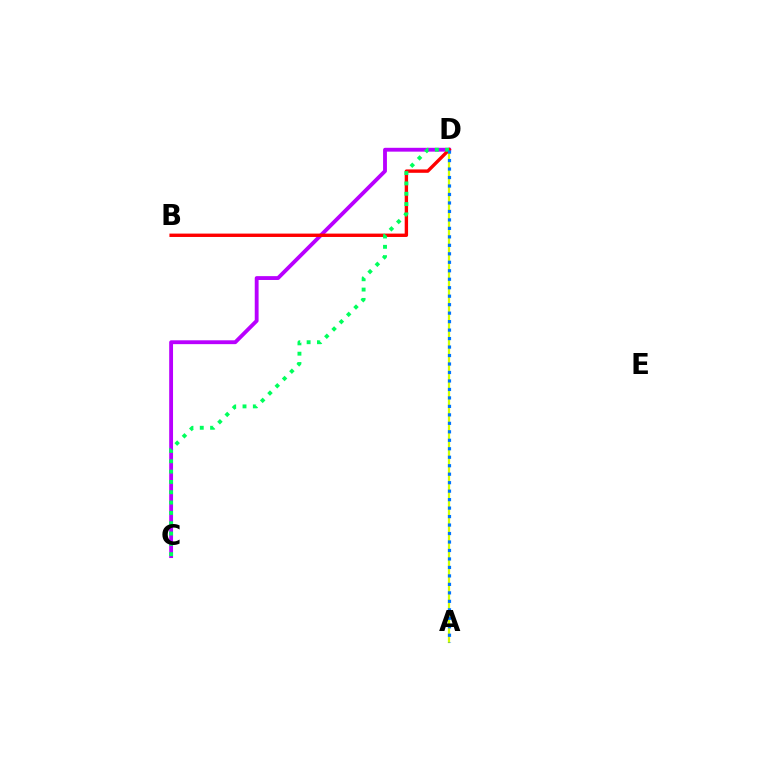{('A', 'D'): [{'color': '#d1ff00', 'line_style': 'solid', 'thickness': 1.62}, {'color': '#0074ff', 'line_style': 'dotted', 'thickness': 2.3}], ('C', 'D'): [{'color': '#b900ff', 'line_style': 'solid', 'thickness': 2.77}, {'color': '#00ff5c', 'line_style': 'dotted', 'thickness': 2.8}], ('B', 'D'): [{'color': '#ff0000', 'line_style': 'solid', 'thickness': 2.43}]}